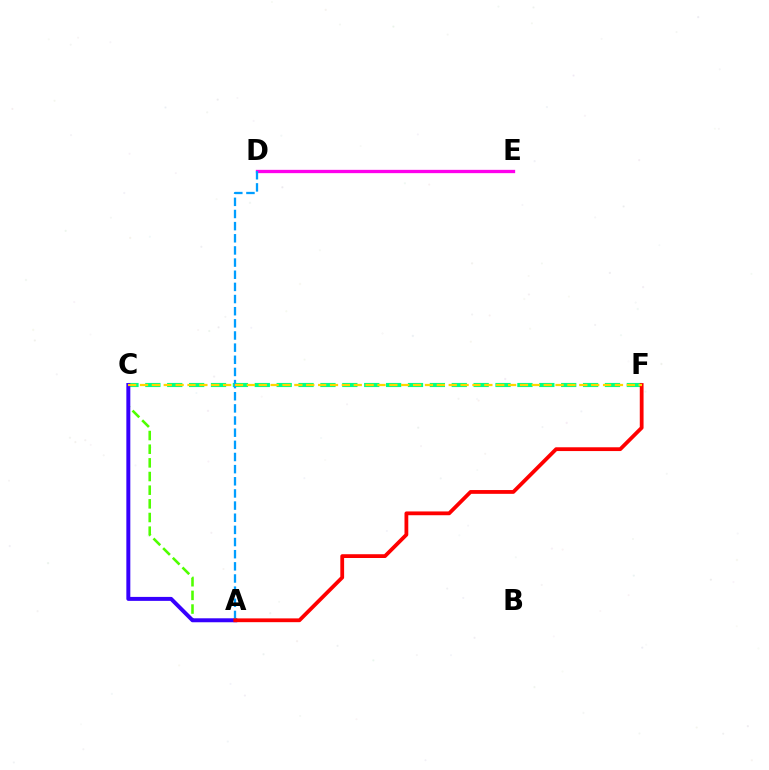{('A', 'C'): [{'color': '#4fff00', 'line_style': 'dashed', 'thickness': 1.86}, {'color': '#3700ff', 'line_style': 'solid', 'thickness': 2.85}], ('C', 'F'): [{'color': '#00ff86', 'line_style': 'dashed', 'thickness': 2.97}, {'color': '#ffd500', 'line_style': 'dashed', 'thickness': 1.61}], ('D', 'E'): [{'color': '#ff00ed', 'line_style': 'solid', 'thickness': 2.38}], ('A', 'D'): [{'color': '#009eff', 'line_style': 'dashed', 'thickness': 1.65}], ('A', 'F'): [{'color': '#ff0000', 'line_style': 'solid', 'thickness': 2.73}]}